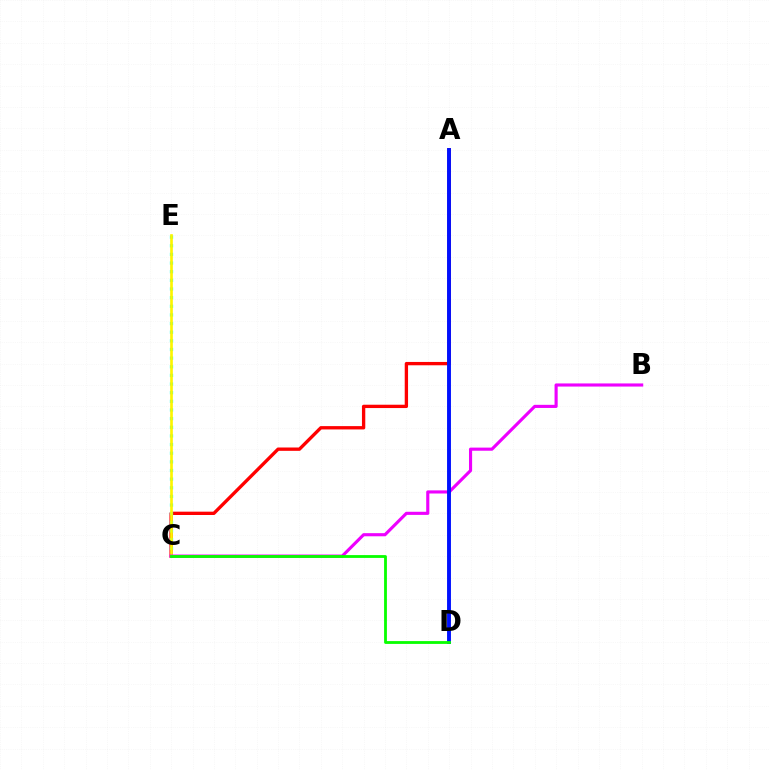{('A', 'C'): [{'color': '#ff0000', 'line_style': 'solid', 'thickness': 2.4}], ('C', 'E'): [{'color': '#00fff6', 'line_style': 'dotted', 'thickness': 2.35}, {'color': '#fcf500', 'line_style': 'solid', 'thickness': 1.92}], ('B', 'C'): [{'color': '#ee00ff', 'line_style': 'solid', 'thickness': 2.25}], ('A', 'D'): [{'color': '#0010ff', 'line_style': 'solid', 'thickness': 2.81}], ('C', 'D'): [{'color': '#08ff00', 'line_style': 'solid', 'thickness': 2.02}]}